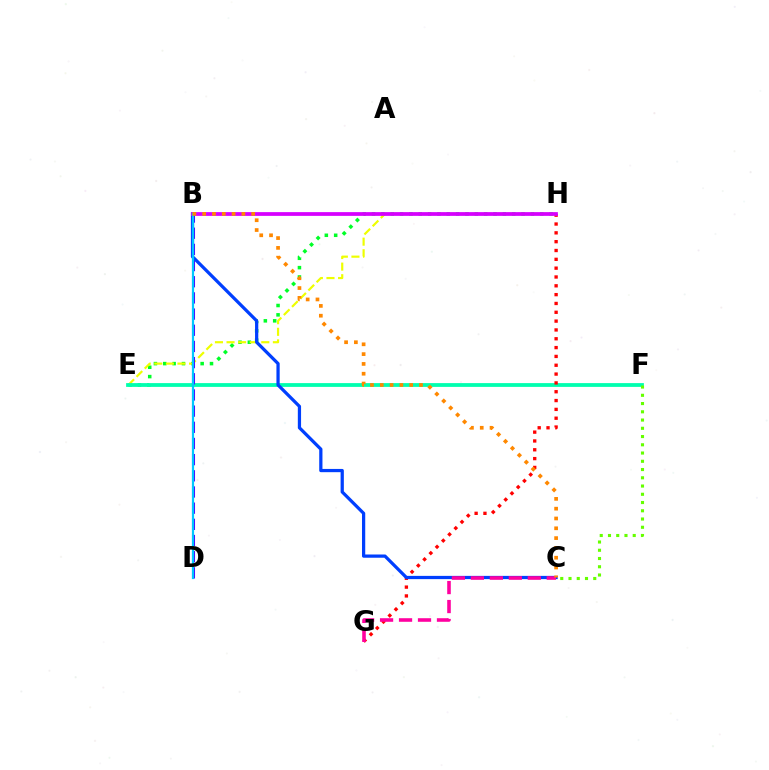{('E', 'H'): [{'color': '#00ff27', 'line_style': 'dotted', 'thickness': 2.54}, {'color': '#eeff00', 'line_style': 'dashed', 'thickness': 1.57}], ('E', 'F'): [{'color': '#00ffaf', 'line_style': 'solid', 'thickness': 2.72}], ('G', 'H'): [{'color': '#ff0000', 'line_style': 'dotted', 'thickness': 2.4}], ('B', 'D'): [{'color': '#4f00ff', 'line_style': 'dashed', 'thickness': 2.2}, {'color': '#00c7ff', 'line_style': 'solid', 'thickness': 1.59}], ('B', 'C'): [{'color': '#003fff', 'line_style': 'solid', 'thickness': 2.33}, {'color': '#ff8800', 'line_style': 'dotted', 'thickness': 2.66}], ('C', 'G'): [{'color': '#ff00a0', 'line_style': 'dashed', 'thickness': 2.58}], ('B', 'H'): [{'color': '#d600ff', 'line_style': 'solid', 'thickness': 2.7}], ('C', 'F'): [{'color': '#66ff00', 'line_style': 'dotted', 'thickness': 2.24}]}